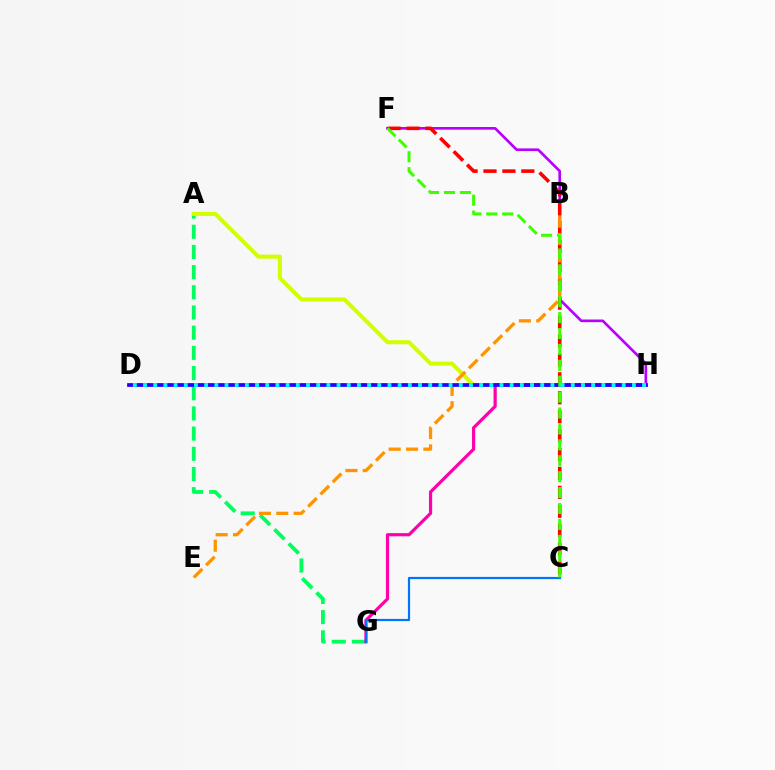{('A', 'G'): [{'color': '#00ff5c', 'line_style': 'dashed', 'thickness': 2.74}], ('A', 'H'): [{'color': '#d1ff00', 'line_style': 'solid', 'thickness': 2.9}], ('F', 'H'): [{'color': '#b900ff', 'line_style': 'solid', 'thickness': 1.92}], ('G', 'H'): [{'color': '#ff00ac', 'line_style': 'solid', 'thickness': 2.3}], ('C', 'G'): [{'color': '#0074ff', 'line_style': 'solid', 'thickness': 1.58}], ('C', 'F'): [{'color': '#ff0000', 'line_style': 'dashed', 'thickness': 2.57}, {'color': '#3dff00', 'line_style': 'dashed', 'thickness': 2.16}], ('B', 'E'): [{'color': '#ff9400', 'line_style': 'dashed', 'thickness': 2.36}], ('D', 'H'): [{'color': '#2500ff', 'line_style': 'solid', 'thickness': 2.7}, {'color': '#00fff6', 'line_style': 'dotted', 'thickness': 2.77}]}